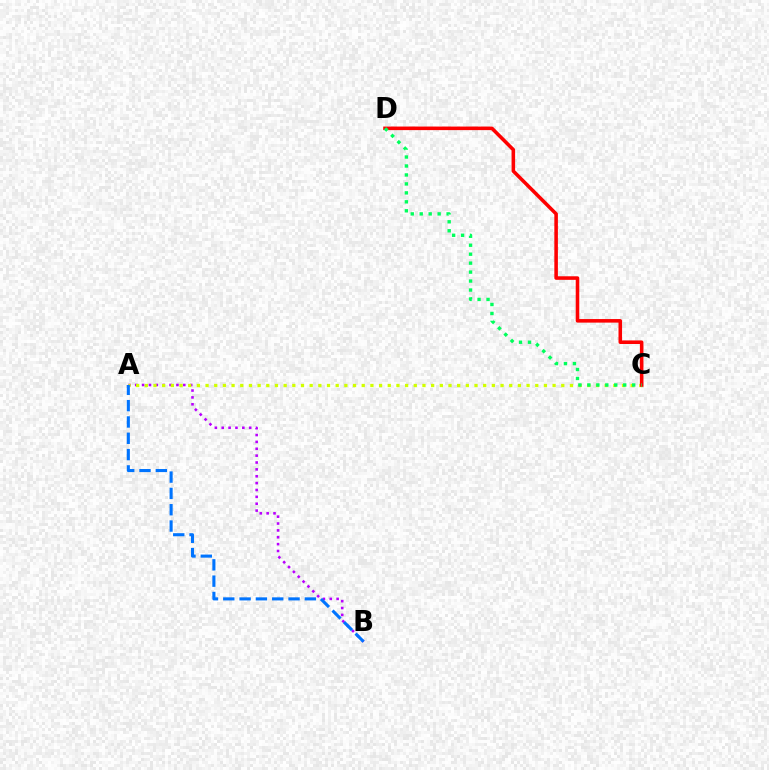{('A', 'B'): [{'color': '#b900ff', 'line_style': 'dotted', 'thickness': 1.87}, {'color': '#0074ff', 'line_style': 'dashed', 'thickness': 2.22}], ('A', 'C'): [{'color': '#d1ff00', 'line_style': 'dotted', 'thickness': 2.36}], ('C', 'D'): [{'color': '#ff0000', 'line_style': 'solid', 'thickness': 2.56}, {'color': '#00ff5c', 'line_style': 'dotted', 'thickness': 2.44}]}